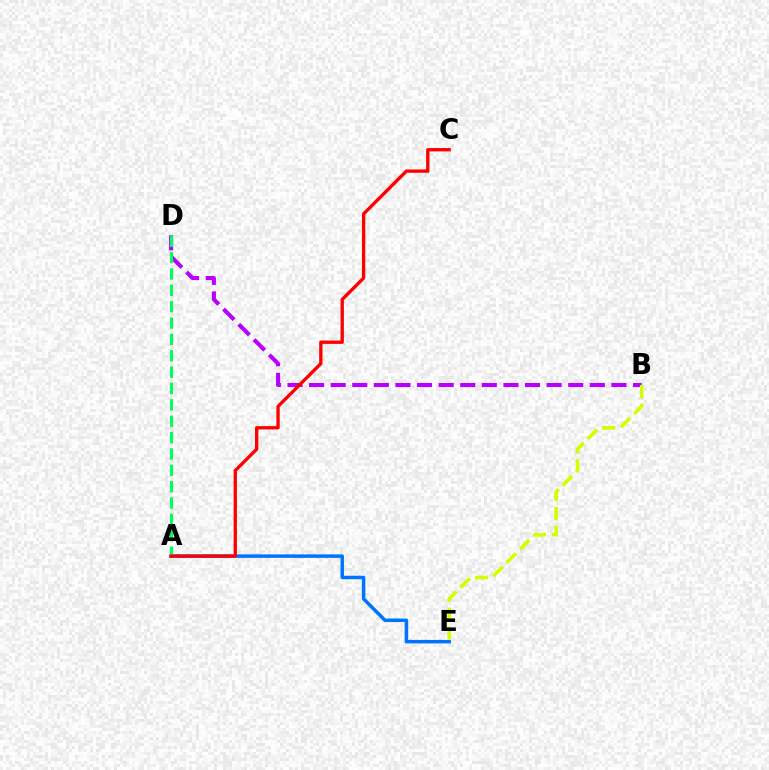{('B', 'D'): [{'color': '#b900ff', 'line_style': 'dashed', 'thickness': 2.93}], ('A', 'E'): [{'color': '#0074ff', 'line_style': 'solid', 'thickness': 2.52}], ('A', 'D'): [{'color': '#00ff5c', 'line_style': 'dashed', 'thickness': 2.22}], ('B', 'E'): [{'color': '#d1ff00', 'line_style': 'dashed', 'thickness': 2.57}], ('A', 'C'): [{'color': '#ff0000', 'line_style': 'solid', 'thickness': 2.4}]}